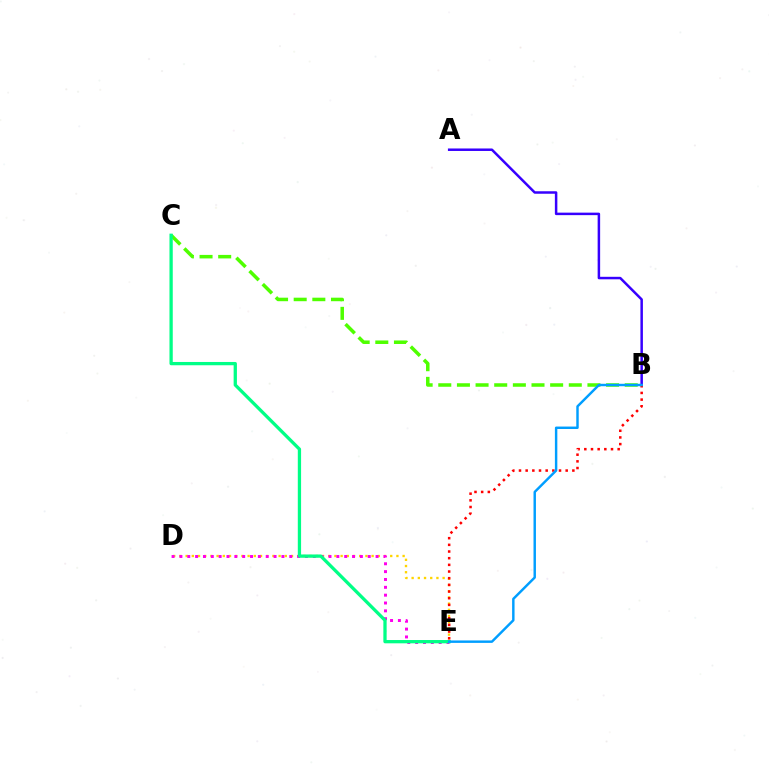{('B', 'C'): [{'color': '#4fff00', 'line_style': 'dashed', 'thickness': 2.53}], ('A', 'B'): [{'color': '#3700ff', 'line_style': 'solid', 'thickness': 1.8}], ('D', 'E'): [{'color': '#ffd500', 'line_style': 'dotted', 'thickness': 1.68}, {'color': '#ff00ed', 'line_style': 'dotted', 'thickness': 2.13}], ('B', 'E'): [{'color': '#ff0000', 'line_style': 'dotted', 'thickness': 1.81}, {'color': '#009eff', 'line_style': 'solid', 'thickness': 1.76}], ('C', 'E'): [{'color': '#00ff86', 'line_style': 'solid', 'thickness': 2.36}]}